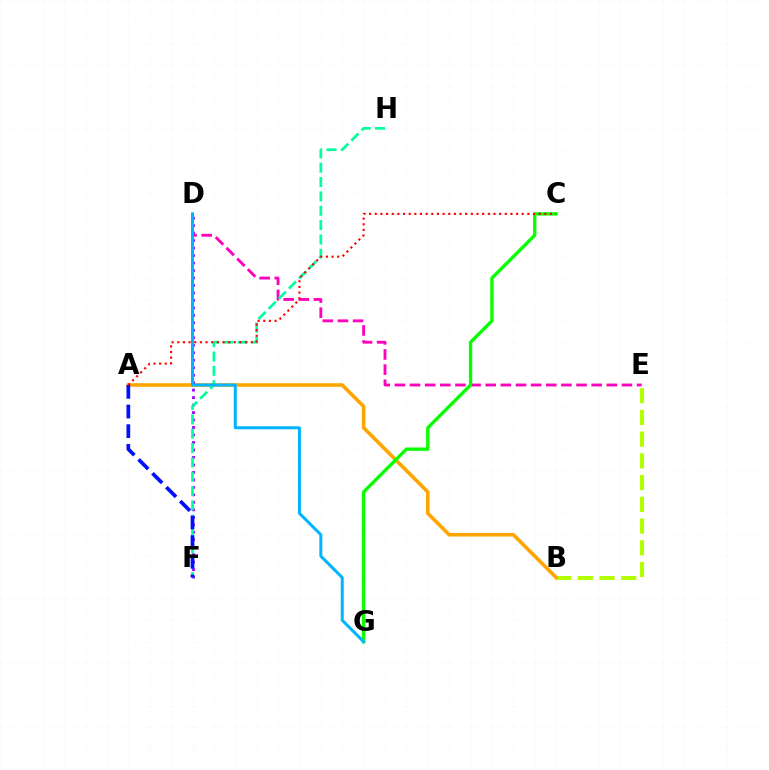{('B', 'E'): [{'color': '#b3ff00', 'line_style': 'dashed', 'thickness': 2.95}], ('A', 'B'): [{'color': '#ffa500', 'line_style': 'solid', 'thickness': 2.59}], ('D', 'E'): [{'color': '#ff00bd', 'line_style': 'dashed', 'thickness': 2.06}], ('C', 'G'): [{'color': '#08ff00', 'line_style': 'solid', 'thickness': 2.41}], ('D', 'F'): [{'color': '#9b00ff', 'line_style': 'dotted', 'thickness': 2.03}], ('F', 'H'): [{'color': '#00ff9d', 'line_style': 'dashed', 'thickness': 1.95}], ('D', 'G'): [{'color': '#00b5ff', 'line_style': 'solid', 'thickness': 2.16}], ('A', 'F'): [{'color': '#0010ff', 'line_style': 'dashed', 'thickness': 2.67}], ('A', 'C'): [{'color': '#ff0000', 'line_style': 'dotted', 'thickness': 1.54}]}